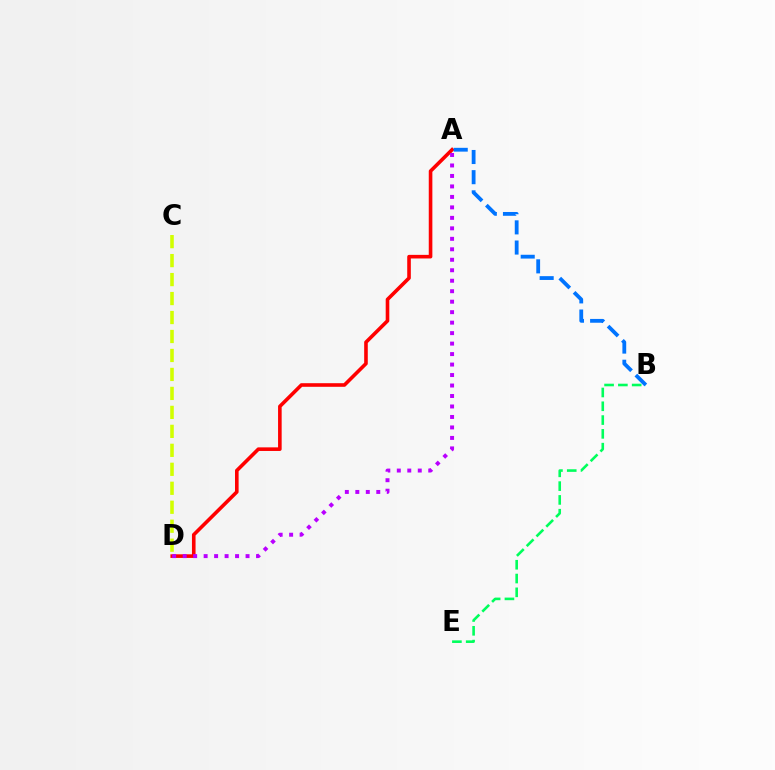{('B', 'E'): [{'color': '#00ff5c', 'line_style': 'dashed', 'thickness': 1.87}], ('A', 'D'): [{'color': '#ff0000', 'line_style': 'solid', 'thickness': 2.59}, {'color': '#b900ff', 'line_style': 'dotted', 'thickness': 2.85}], ('A', 'B'): [{'color': '#0074ff', 'line_style': 'dashed', 'thickness': 2.74}], ('C', 'D'): [{'color': '#d1ff00', 'line_style': 'dashed', 'thickness': 2.58}]}